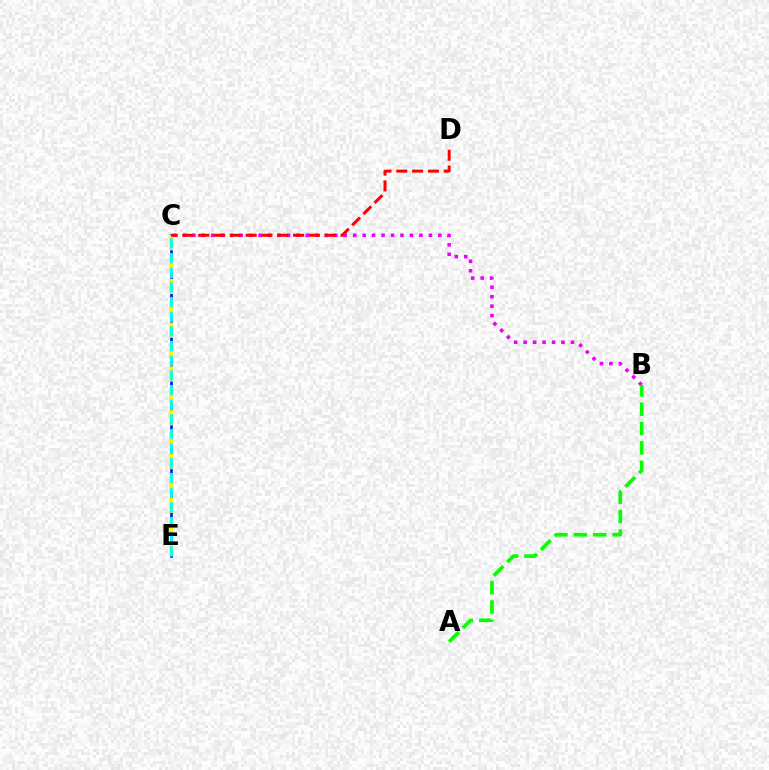{('C', 'E'): [{'color': '#0010ff', 'line_style': 'solid', 'thickness': 1.9}, {'color': '#fcf500', 'line_style': 'dashed', 'thickness': 2.97}, {'color': '#00fff6', 'line_style': 'dashed', 'thickness': 1.99}], ('B', 'C'): [{'color': '#ee00ff', 'line_style': 'dotted', 'thickness': 2.57}], ('A', 'B'): [{'color': '#08ff00', 'line_style': 'dashed', 'thickness': 2.63}], ('C', 'D'): [{'color': '#ff0000', 'line_style': 'dashed', 'thickness': 2.15}]}